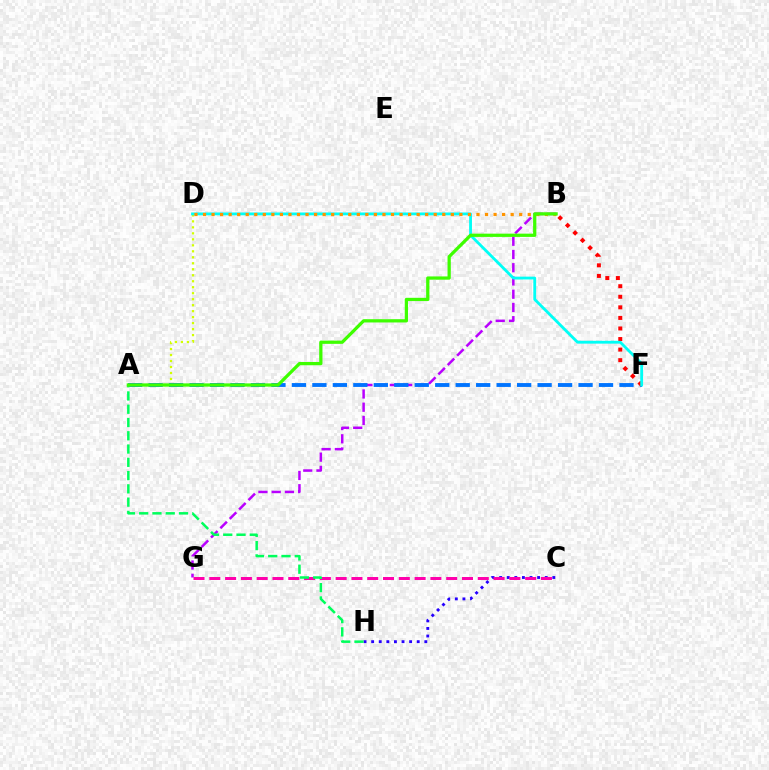{('A', 'D'): [{'color': '#d1ff00', 'line_style': 'dotted', 'thickness': 1.63}], ('B', 'G'): [{'color': '#b900ff', 'line_style': 'dashed', 'thickness': 1.8}], ('A', 'F'): [{'color': '#0074ff', 'line_style': 'dashed', 'thickness': 2.78}], ('B', 'F'): [{'color': '#ff0000', 'line_style': 'dotted', 'thickness': 2.87}], ('D', 'F'): [{'color': '#00fff6', 'line_style': 'solid', 'thickness': 2.03}], ('C', 'H'): [{'color': '#2500ff', 'line_style': 'dotted', 'thickness': 2.06}], ('C', 'G'): [{'color': '#ff00ac', 'line_style': 'dashed', 'thickness': 2.15}], ('B', 'D'): [{'color': '#ff9400', 'line_style': 'dotted', 'thickness': 2.32}], ('A', 'H'): [{'color': '#00ff5c', 'line_style': 'dashed', 'thickness': 1.8}], ('A', 'B'): [{'color': '#3dff00', 'line_style': 'solid', 'thickness': 2.34}]}